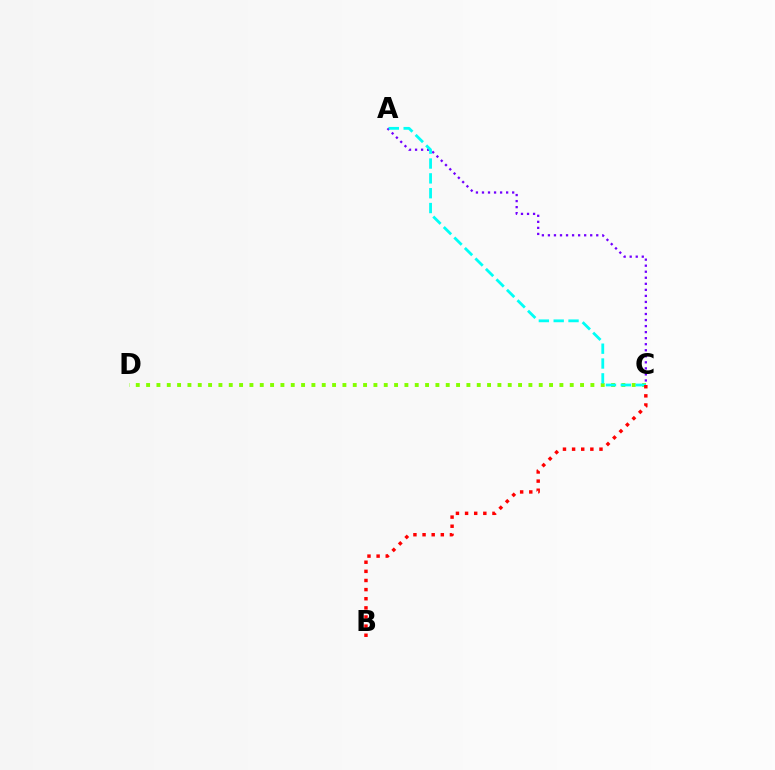{('A', 'C'): [{'color': '#7200ff', 'line_style': 'dotted', 'thickness': 1.64}, {'color': '#00fff6', 'line_style': 'dashed', 'thickness': 2.02}], ('C', 'D'): [{'color': '#84ff00', 'line_style': 'dotted', 'thickness': 2.81}], ('B', 'C'): [{'color': '#ff0000', 'line_style': 'dotted', 'thickness': 2.48}]}